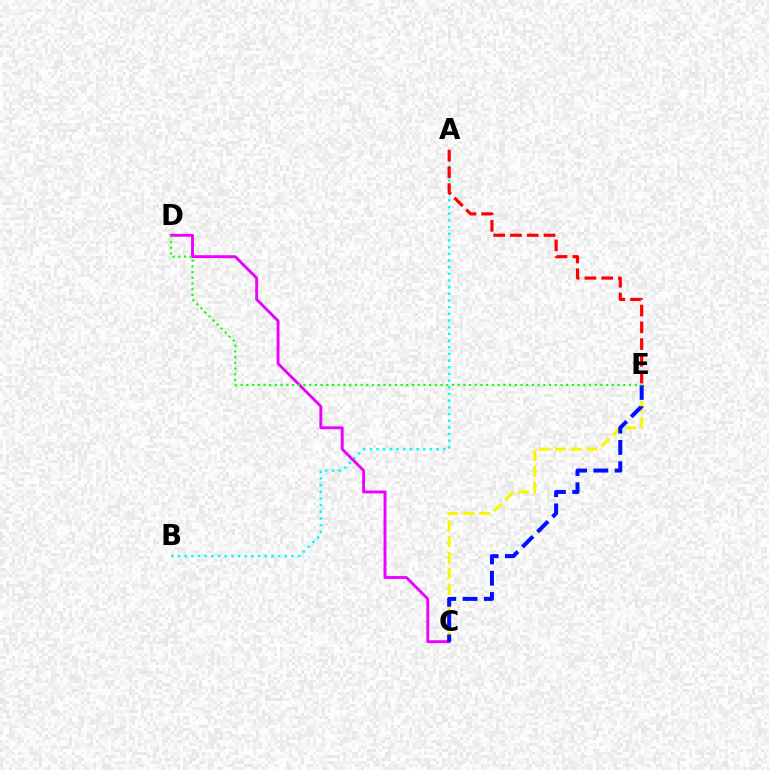{('C', 'E'): [{'color': '#fcf500', 'line_style': 'dashed', 'thickness': 2.16}, {'color': '#0010ff', 'line_style': 'dashed', 'thickness': 2.89}], ('A', 'B'): [{'color': '#00fff6', 'line_style': 'dotted', 'thickness': 1.81}], ('C', 'D'): [{'color': '#ee00ff', 'line_style': 'solid', 'thickness': 2.08}], ('A', 'E'): [{'color': '#ff0000', 'line_style': 'dashed', 'thickness': 2.28}], ('D', 'E'): [{'color': '#08ff00', 'line_style': 'dotted', 'thickness': 1.55}]}